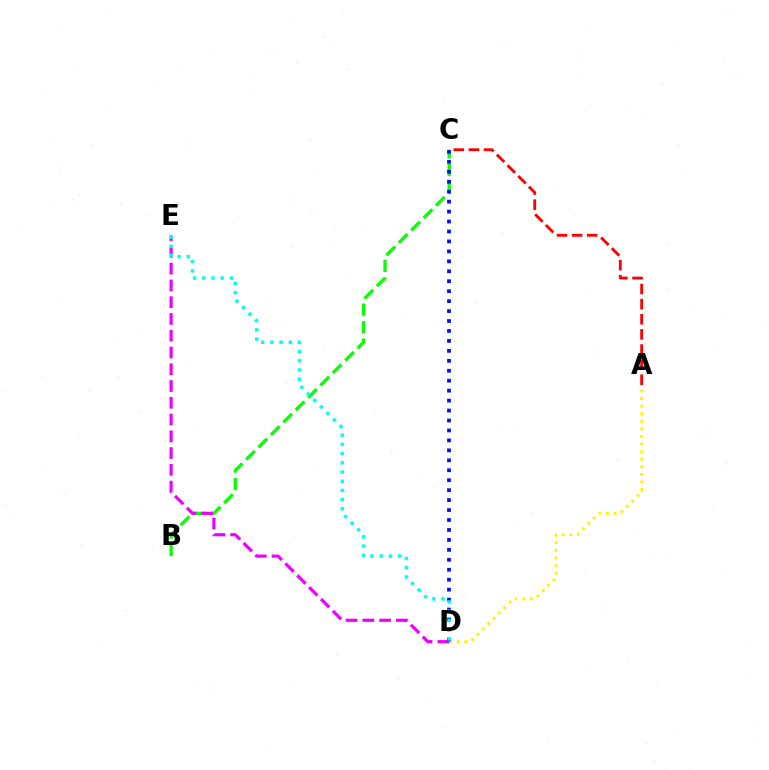{('B', 'C'): [{'color': '#08ff00', 'line_style': 'dashed', 'thickness': 2.38}], ('A', 'D'): [{'color': '#fcf500', 'line_style': 'dotted', 'thickness': 2.06}], ('A', 'C'): [{'color': '#ff0000', 'line_style': 'dashed', 'thickness': 2.05}], ('D', 'E'): [{'color': '#ee00ff', 'line_style': 'dashed', 'thickness': 2.28}, {'color': '#00fff6', 'line_style': 'dotted', 'thickness': 2.5}], ('C', 'D'): [{'color': '#0010ff', 'line_style': 'dotted', 'thickness': 2.7}]}